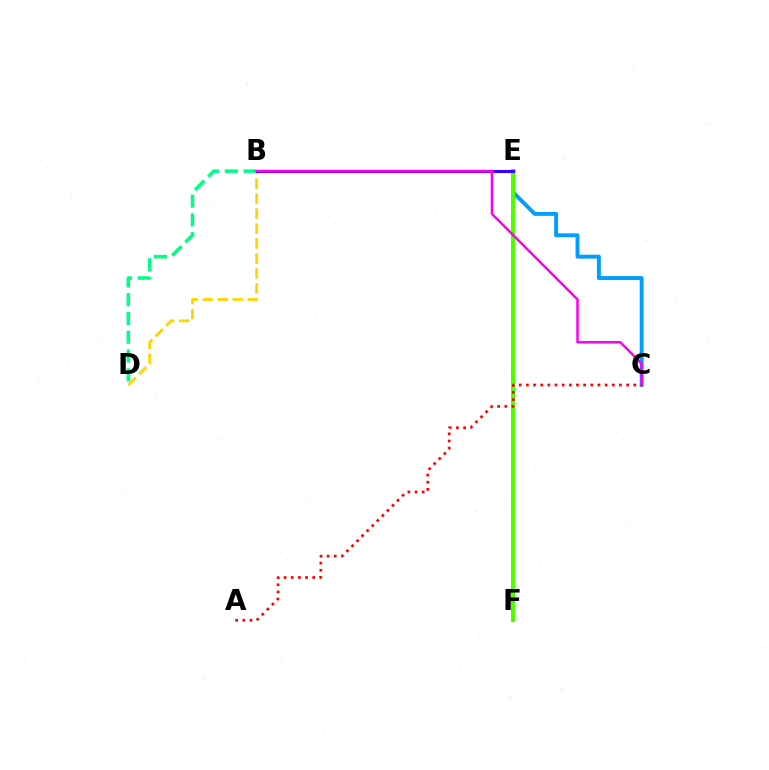{('B', 'D'): [{'color': '#00ff86', 'line_style': 'dashed', 'thickness': 2.55}, {'color': '#ffd500', 'line_style': 'dashed', 'thickness': 2.03}], ('C', 'E'): [{'color': '#009eff', 'line_style': 'solid', 'thickness': 2.82}], ('E', 'F'): [{'color': '#4fff00', 'line_style': 'solid', 'thickness': 2.94}], ('B', 'E'): [{'color': '#3700ff', 'line_style': 'solid', 'thickness': 2.25}], ('A', 'C'): [{'color': '#ff0000', 'line_style': 'dotted', 'thickness': 1.94}], ('B', 'C'): [{'color': '#ff00ed', 'line_style': 'solid', 'thickness': 1.81}]}